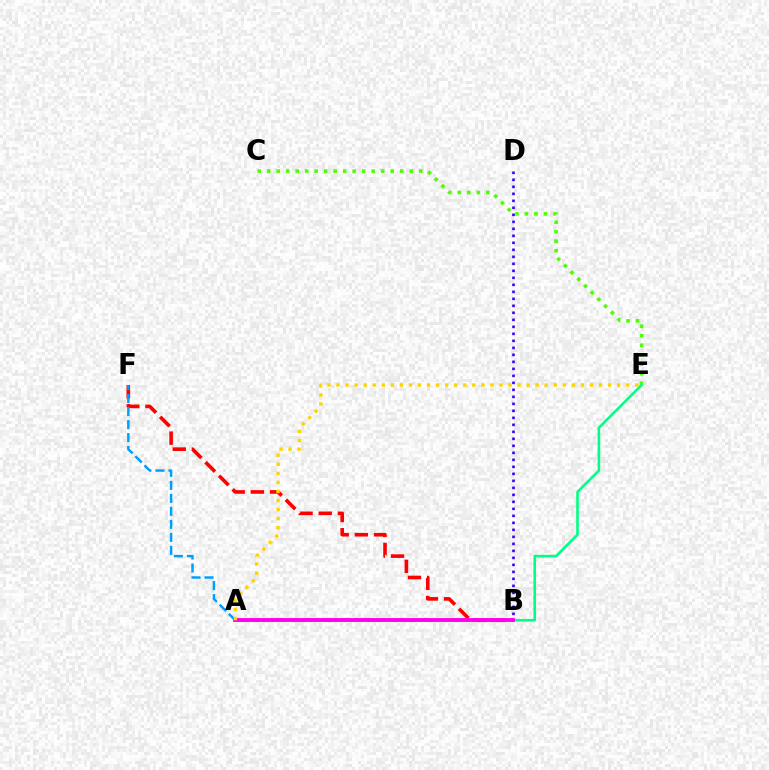{('C', 'E'): [{'color': '#4fff00', 'line_style': 'dotted', 'thickness': 2.58}], ('B', 'D'): [{'color': '#3700ff', 'line_style': 'dotted', 'thickness': 1.9}], ('B', 'F'): [{'color': '#ff0000', 'line_style': 'dashed', 'thickness': 2.6}], ('A', 'F'): [{'color': '#009eff', 'line_style': 'dashed', 'thickness': 1.77}], ('A', 'E'): [{'color': '#00ff86', 'line_style': 'solid', 'thickness': 1.88}, {'color': '#ffd500', 'line_style': 'dotted', 'thickness': 2.46}], ('A', 'B'): [{'color': '#ff00ed', 'line_style': 'solid', 'thickness': 2.79}]}